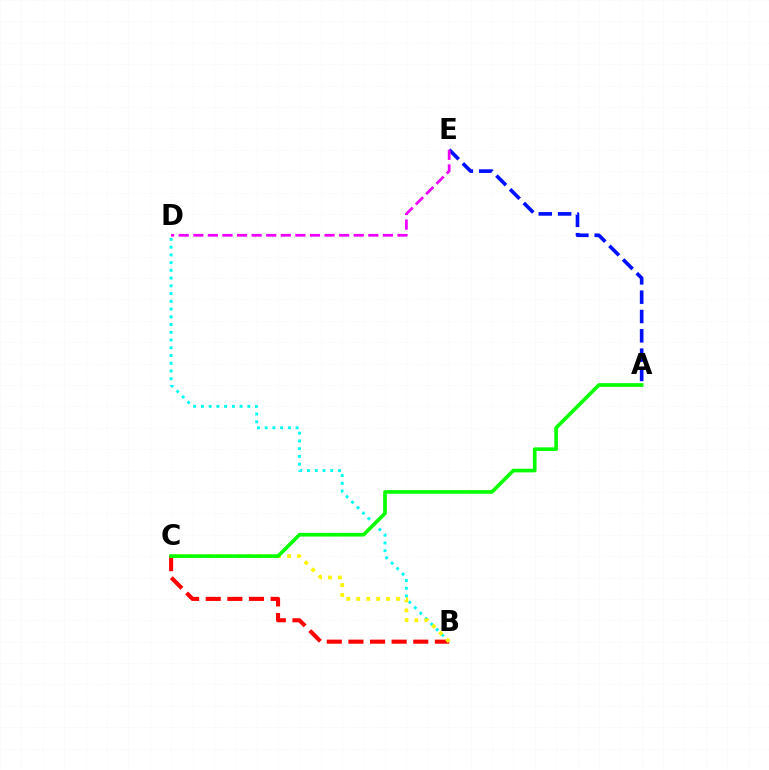{('A', 'E'): [{'color': '#0010ff', 'line_style': 'dashed', 'thickness': 2.63}], ('B', 'D'): [{'color': '#00fff6', 'line_style': 'dotted', 'thickness': 2.1}], ('B', 'C'): [{'color': '#ff0000', 'line_style': 'dashed', 'thickness': 2.94}, {'color': '#fcf500', 'line_style': 'dotted', 'thickness': 2.7}], ('D', 'E'): [{'color': '#ee00ff', 'line_style': 'dashed', 'thickness': 1.98}], ('A', 'C'): [{'color': '#08ff00', 'line_style': 'solid', 'thickness': 2.62}]}